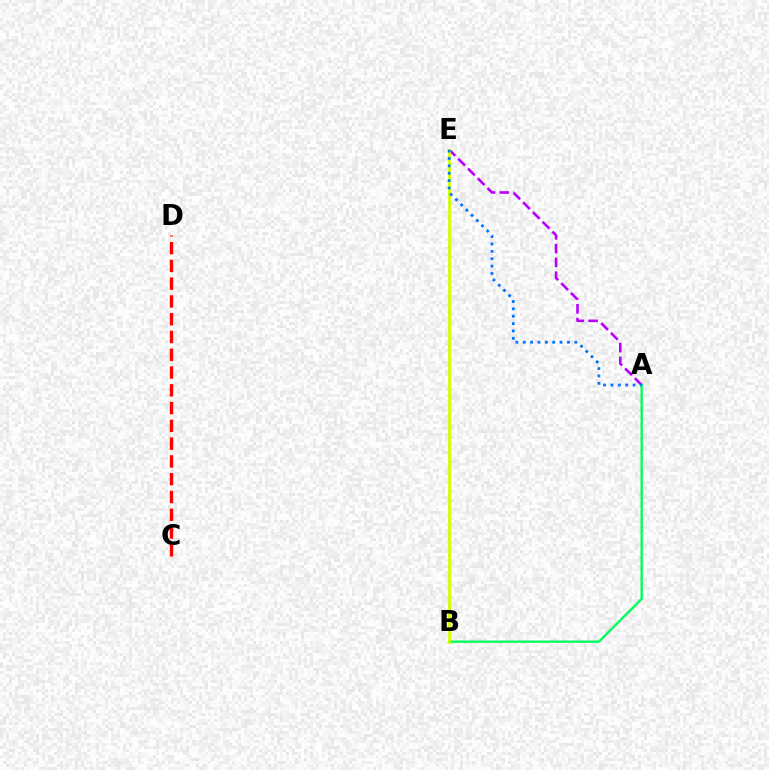{('A', 'B'): [{'color': '#00ff5c', 'line_style': 'solid', 'thickness': 1.71}], ('C', 'D'): [{'color': '#ff0000', 'line_style': 'dashed', 'thickness': 2.41}], ('A', 'E'): [{'color': '#b900ff', 'line_style': 'dashed', 'thickness': 1.88}, {'color': '#0074ff', 'line_style': 'dotted', 'thickness': 2.0}], ('B', 'E'): [{'color': '#d1ff00', 'line_style': 'solid', 'thickness': 2.01}]}